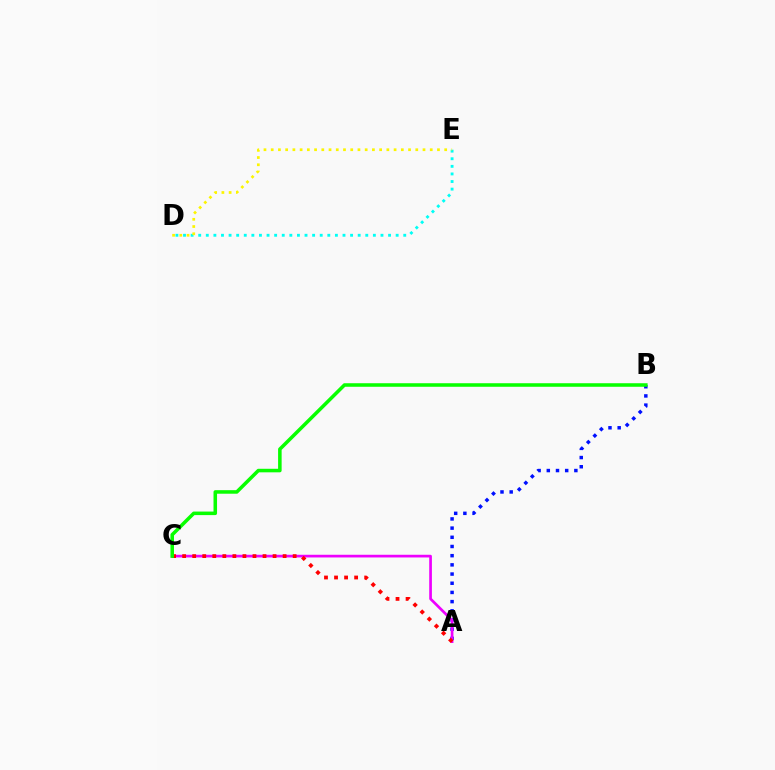{('D', 'E'): [{'color': '#00fff6', 'line_style': 'dotted', 'thickness': 2.06}, {'color': '#fcf500', 'line_style': 'dotted', 'thickness': 1.96}], ('A', 'B'): [{'color': '#0010ff', 'line_style': 'dotted', 'thickness': 2.5}], ('A', 'C'): [{'color': '#ee00ff', 'line_style': 'solid', 'thickness': 1.94}, {'color': '#ff0000', 'line_style': 'dotted', 'thickness': 2.73}], ('B', 'C'): [{'color': '#08ff00', 'line_style': 'solid', 'thickness': 2.55}]}